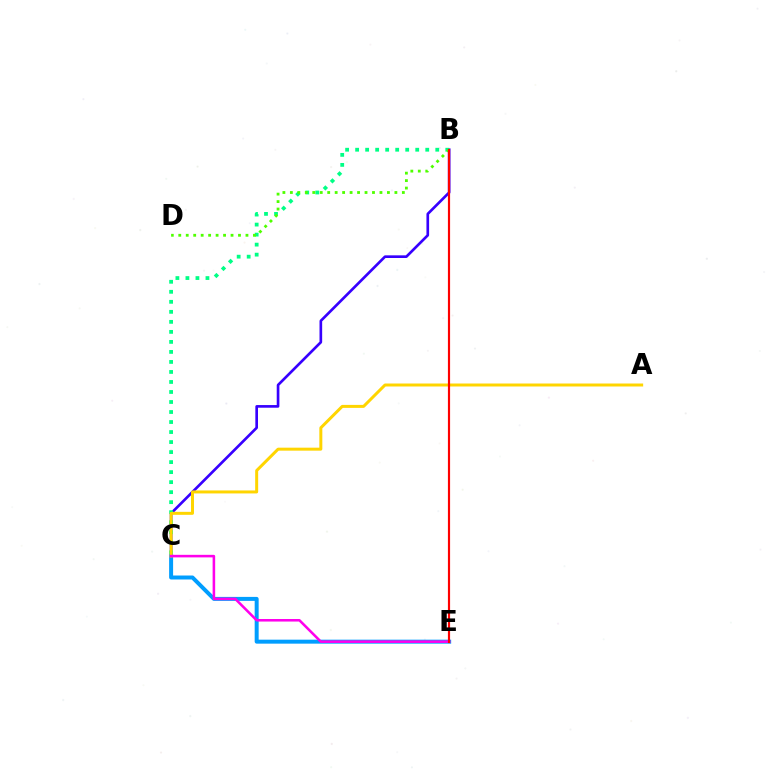{('B', 'C'): [{'color': '#3700ff', 'line_style': 'solid', 'thickness': 1.92}, {'color': '#00ff86', 'line_style': 'dotted', 'thickness': 2.72}], ('C', 'E'): [{'color': '#009eff', 'line_style': 'solid', 'thickness': 2.86}, {'color': '#ff00ed', 'line_style': 'solid', 'thickness': 1.84}], ('A', 'C'): [{'color': '#ffd500', 'line_style': 'solid', 'thickness': 2.15}], ('B', 'D'): [{'color': '#4fff00', 'line_style': 'dotted', 'thickness': 2.03}], ('B', 'E'): [{'color': '#ff0000', 'line_style': 'solid', 'thickness': 1.57}]}